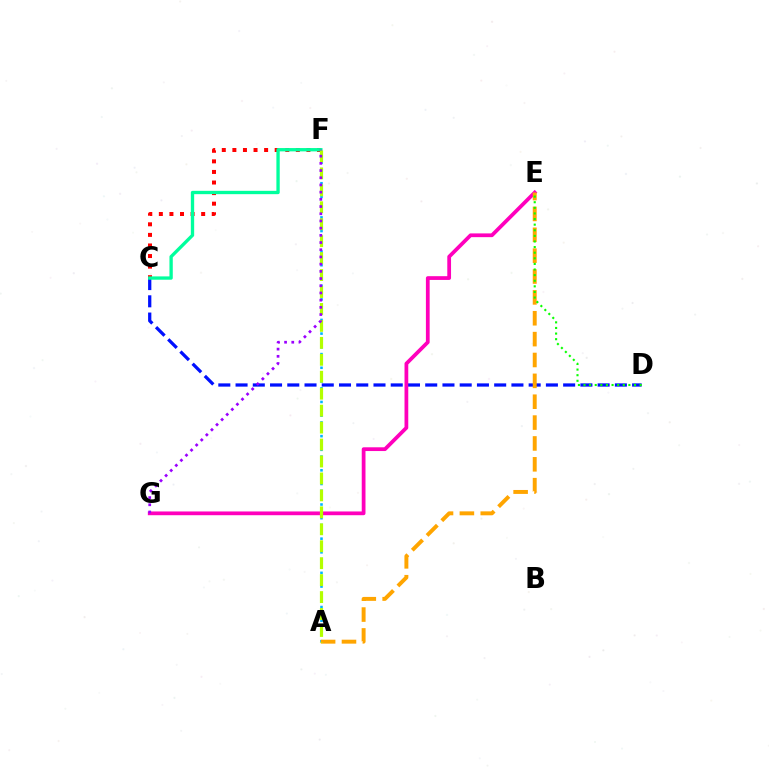{('C', 'D'): [{'color': '#0010ff', 'line_style': 'dashed', 'thickness': 2.34}], ('E', 'G'): [{'color': '#ff00bd', 'line_style': 'solid', 'thickness': 2.7}], ('A', 'F'): [{'color': '#00b5ff', 'line_style': 'dotted', 'thickness': 1.86}, {'color': '#b3ff00', 'line_style': 'dashed', 'thickness': 2.3}], ('A', 'E'): [{'color': '#ffa500', 'line_style': 'dashed', 'thickness': 2.83}], ('C', 'F'): [{'color': '#ff0000', 'line_style': 'dotted', 'thickness': 2.87}, {'color': '#00ff9d', 'line_style': 'solid', 'thickness': 2.39}], ('F', 'G'): [{'color': '#9b00ff', 'line_style': 'dotted', 'thickness': 1.96}], ('D', 'E'): [{'color': '#08ff00', 'line_style': 'dotted', 'thickness': 1.52}]}